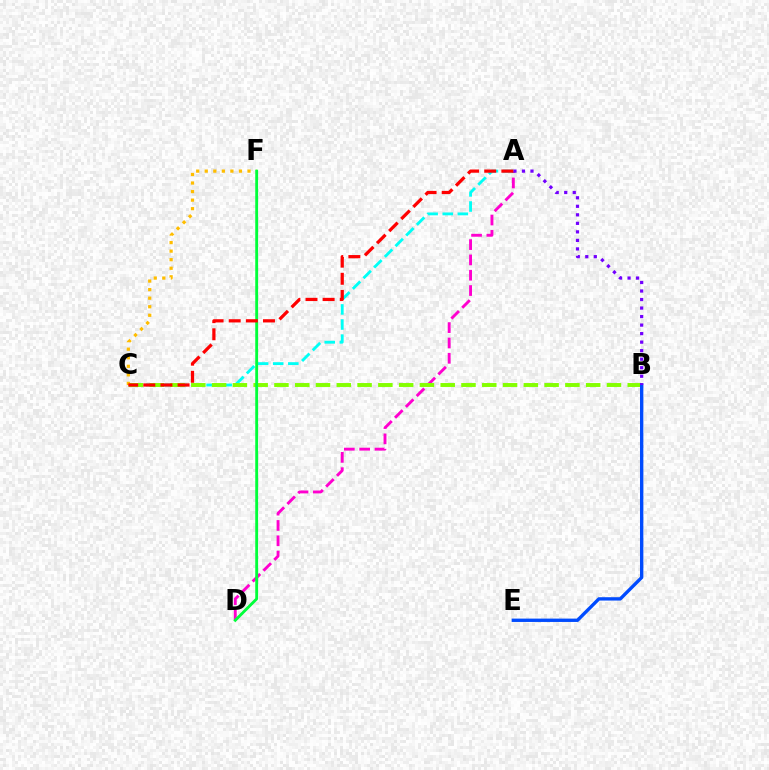{('A', 'D'): [{'color': '#ff00cf', 'line_style': 'dashed', 'thickness': 2.08}], ('A', 'C'): [{'color': '#00fff6', 'line_style': 'dashed', 'thickness': 2.05}, {'color': '#ff0000', 'line_style': 'dashed', 'thickness': 2.33}], ('B', 'C'): [{'color': '#84ff00', 'line_style': 'dashed', 'thickness': 2.82}], ('B', 'E'): [{'color': '#004bff', 'line_style': 'solid', 'thickness': 2.41}], ('C', 'F'): [{'color': '#ffbd00', 'line_style': 'dotted', 'thickness': 2.32}], ('A', 'B'): [{'color': '#7200ff', 'line_style': 'dotted', 'thickness': 2.32}], ('D', 'F'): [{'color': '#00ff39', 'line_style': 'solid', 'thickness': 2.05}]}